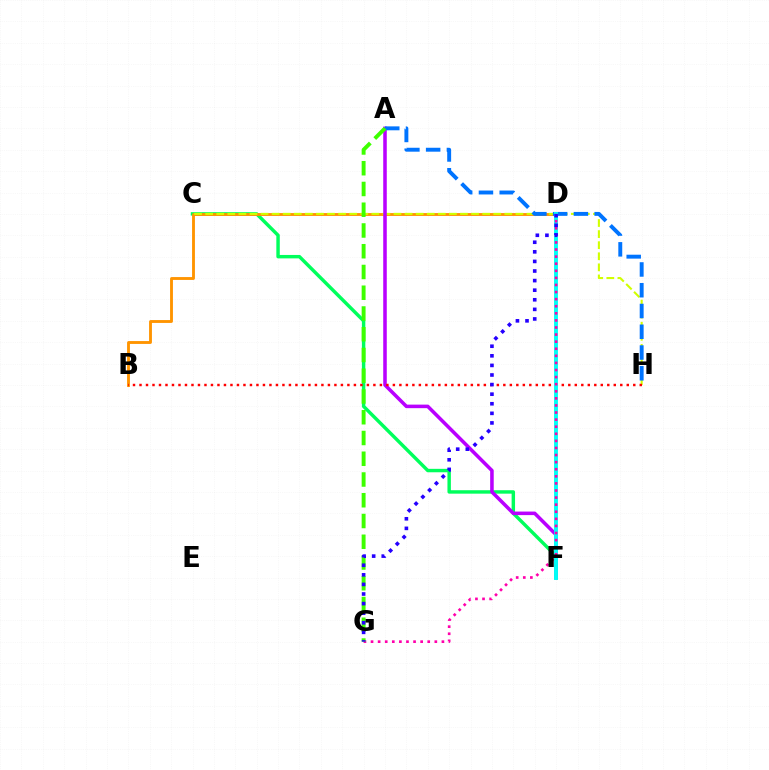{('C', 'F'): [{'color': '#00ff5c', 'line_style': 'solid', 'thickness': 2.47}], ('B', 'D'): [{'color': '#ff9400', 'line_style': 'solid', 'thickness': 2.06}], ('C', 'H'): [{'color': '#d1ff00', 'line_style': 'dashed', 'thickness': 1.51}], ('A', 'F'): [{'color': '#b900ff', 'line_style': 'solid', 'thickness': 2.56}], ('B', 'H'): [{'color': '#ff0000', 'line_style': 'dotted', 'thickness': 1.77}], ('A', 'H'): [{'color': '#0074ff', 'line_style': 'dashed', 'thickness': 2.82}], ('D', 'F'): [{'color': '#00fff6', 'line_style': 'solid', 'thickness': 2.81}], ('D', 'G'): [{'color': '#ff00ac', 'line_style': 'dotted', 'thickness': 1.93}, {'color': '#2500ff', 'line_style': 'dotted', 'thickness': 2.6}], ('A', 'G'): [{'color': '#3dff00', 'line_style': 'dashed', 'thickness': 2.82}]}